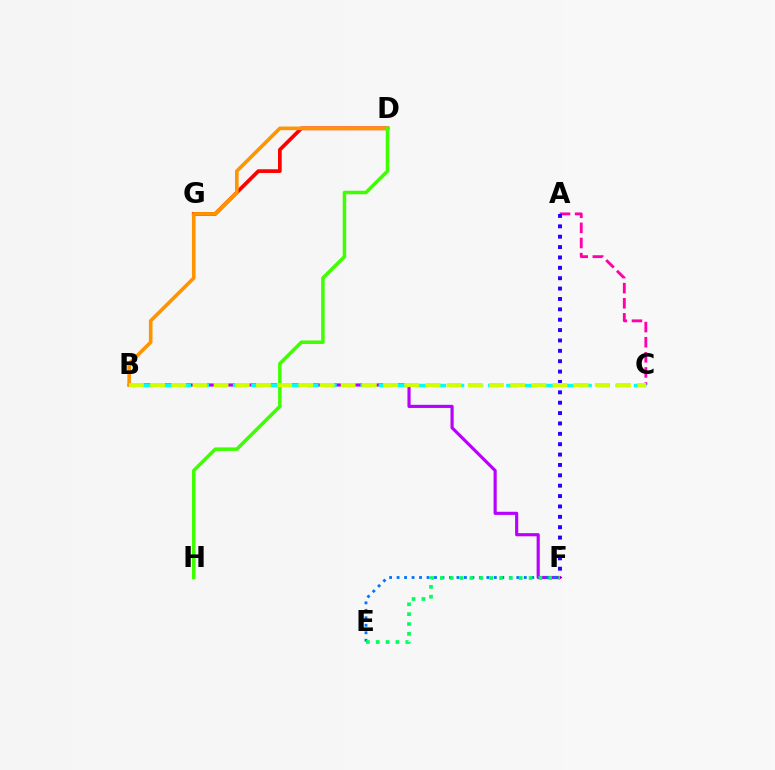{('B', 'F'): [{'color': '#b900ff', 'line_style': 'solid', 'thickness': 2.27}], ('E', 'F'): [{'color': '#0074ff', 'line_style': 'dotted', 'thickness': 2.03}, {'color': '#00ff5c', 'line_style': 'dotted', 'thickness': 2.68}], ('D', 'G'): [{'color': '#ff0000', 'line_style': 'solid', 'thickness': 2.67}], ('A', 'C'): [{'color': '#ff00ac', 'line_style': 'dashed', 'thickness': 2.05}], ('B', 'C'): [{'color': '#00fff6', 'line_style': 'dashed', 'thickness': 2.48}, {'color': '#d1ff00', 'line_style': 'dashed', 'thickness': 2.88}], ('A', 'F'): [{'color': '#2500ff', 'line_style': 'dotted', 'thickness': 2.82}], ('B', 'D'): [{'color': '#ff9400', 'line_style': 'solid', 'thickness': 2.61}], ('D', 'H'): [{'color': '#3dff00', 'line_style': 'solid', 'thickness': 2.51}]}